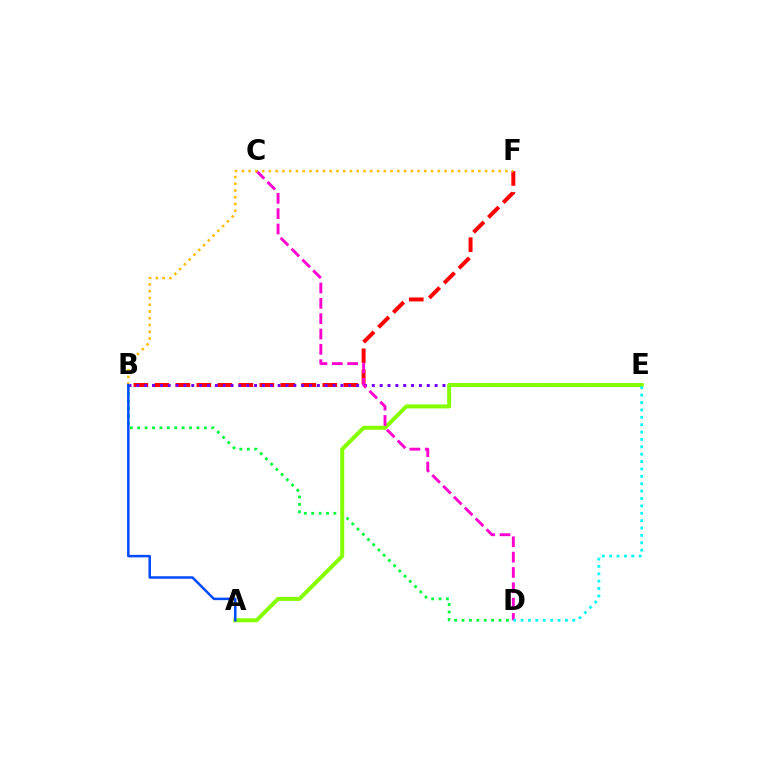{('B', 'D'): [{'color': '#00ff39', 'line_style': 'dotted', 'thickness': 2.01}], ('B', 'F'): [{'color': '#ff0000', 'line_style': 'dashed', 'thickness': 2.85}, {'color': '#ffbd00', 'line_style': 'dotted', 'thickness': 1.84}], ('B', 'E'): [{'color': '#7200ff', 'line_style': 'dotted', 'thickness': 2.13}], ('A', 'E'): [{'color': '#84ff00', 'line_style': 'solid', 'thickness': 2.86}], ('C', 'D'): [{'color': '#ff00cf', 'line_style': 'dashed', 'thickness': 2.08}], ('A', 'B'): [{'color': '#004bff', 'line_style': 'solid', 'thickness': 1.8}], ('D', 'E'): [{'color': '#00fff6', 'line_style': 'dotted', 'thickness': 2.01}]}